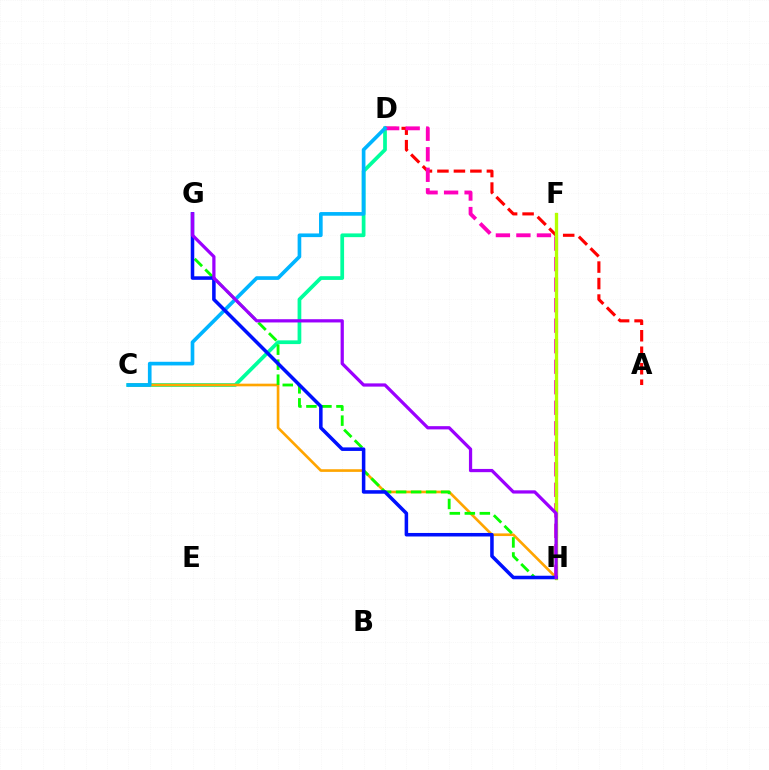{('C', 'D'): [{'color': '#00ff9d', 'line_style': 'solid', 'thickness': 2.68}, {'color': '#00b5ff', 'line_style': 'solid', 'thickness': 2.63}], ('A', 'D'): [{'color': '#ff0000', 'line_style': 'dashed', 'thickness': 2.24}], ('C', 'H'): [{'color': '#ffa500', 'line_style': 'solid', 'thickness': 1.91}], ('G', 'H'): [{'color': '#08ff00', 'line_style': 'dashed', 'thickness': 2.04}, {'color': '#0010ff', 'line_style': 'solid', 'thickness': 2.54}, {'color': '#9b00ff', 'line_style': 'solid', 'thickness': 2.33}], ('D', 'H'): [{'color': '#ff00bd', 'line_style': 'dashed', 'thickness': 2.79}], ('F', 'H'): [{'color': '#b3ff00', 'line_style': 'solid', 'thickness': 2.39}]}